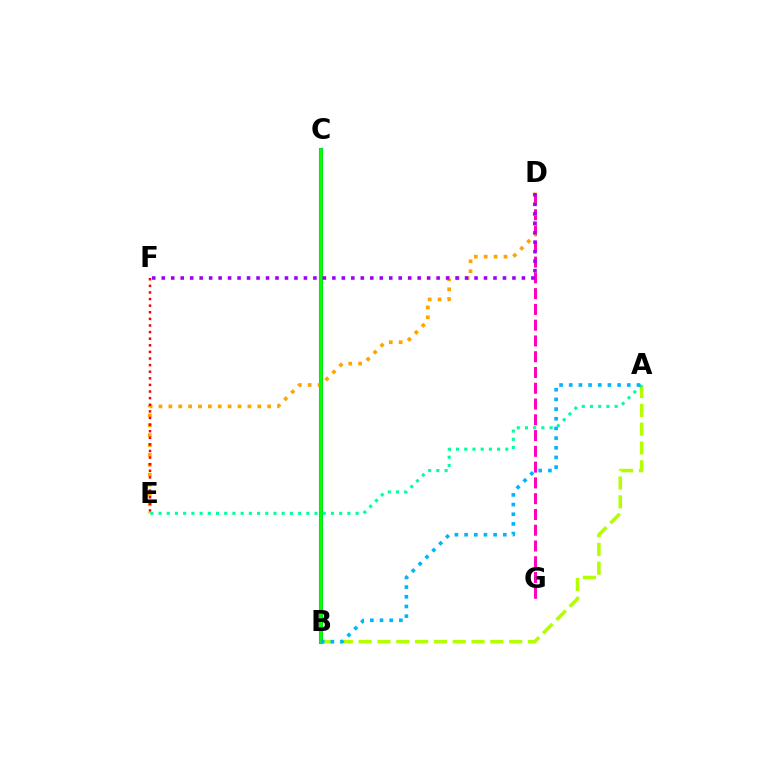{('B', 'C'): [{'color': '#0010ff', 'line_style': 'solid', 'thickness': 2.91}, {'color': '#08ff00', 'line_style': 'solid', 'thickness': 2.71}], ('D', 'G'): [{'color': '#ff00bd', 'line_style': 'dashed', 'thickness': 2.14}], ('A', 'B'): [{'color': '#b3ff00', 'line_style': 'dashed', 'thickness': 2.56}, {'color': '#00b5ff', 'line_style': 'dotted', 'thickness': 2.63}], ('D', 'E'): [{'color': '#ffa500', 'line_style': 'dotted', 'thickness': 2.68}], ('E', 'F'): [{'color': '#ff0000', 'line_style': 'dotted', 'thickness': 1.79}], ('D', 'F'): [{'color': '#9b00ff', 'line_style': 'dotted', 'thickness': 2.58}], ('A', 'E'): [{'color': '#00ff9d', 'line_style': 'dotted', 'thickness': 2.23}]}